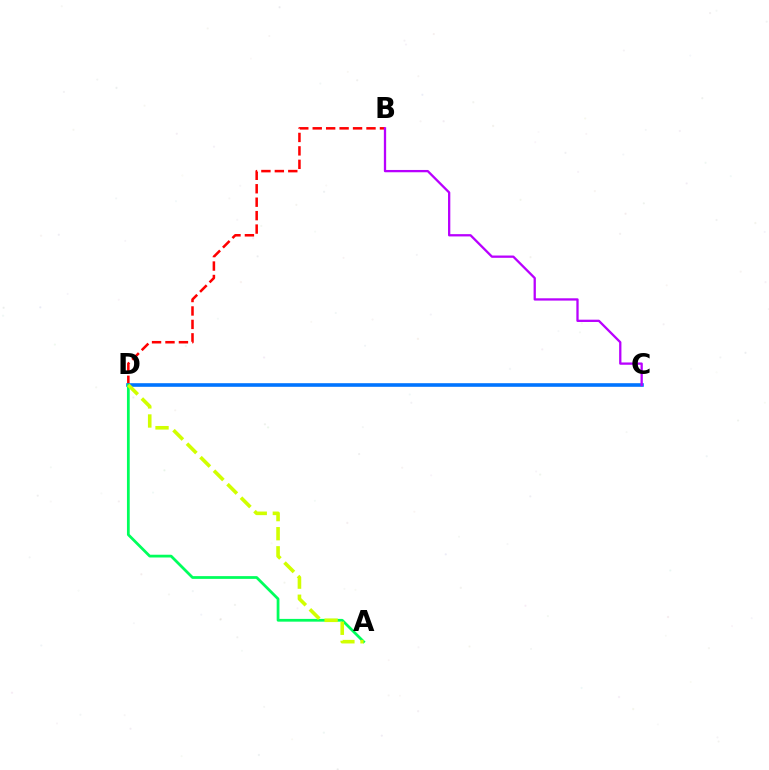{('B', 'D'): [{'color': '#ff0000', 'line_style': 'dashed', 'thickness': 1.83}], ('C', 'D'): [{'color': '#0074ff', 'line_style': 'solid', 'thickness': 2.6}], ('B', 'C'): [{'color': '#b900ff', 'line_style': 'solid', 'thickness': 1.65}], ('A', 'D'): [{'color': '#00ff5c', 'line_style': 'solid', 'thickness': 1.99}, {'color': '#d1ff00', 'line_style': 'dashed', 'thickness': 2.59}]}